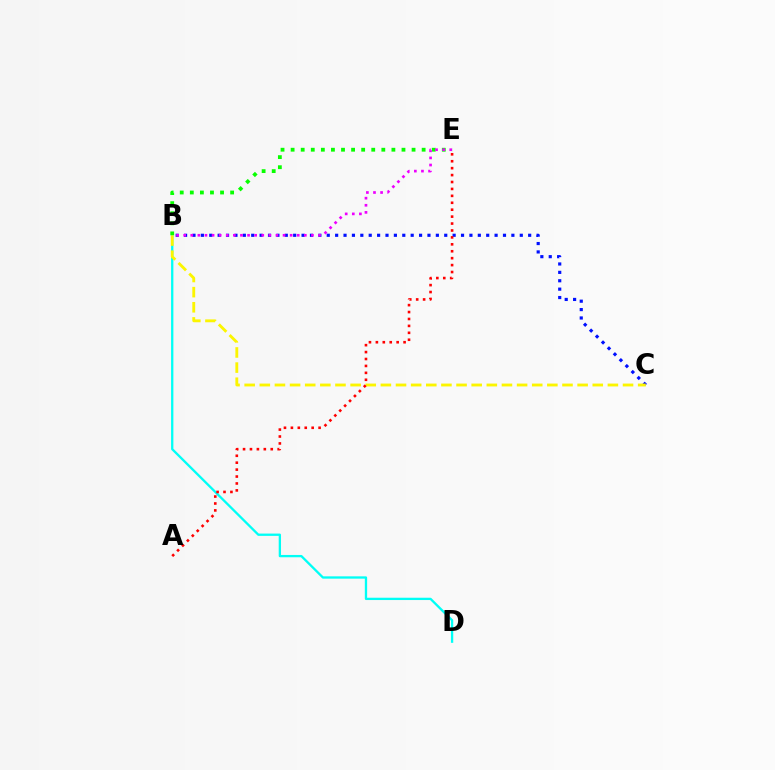{('B', 'D'): [{'color': '#00fff6', 'line_style': 'solid', 'thickness': 1.66}], ('B', 'C'): [{'color': '#0010ff', 'line_style': 'dotted', 'thickness': 2.28}, {'color': '#fcf500', 'line_style': 'dashed', 'thickness': 2.06}], ('B', 'E'): [{'color': '#08ff00', 'line_style': 'dotted', 'thickness': 2.74}, {'color': '#ee00ff', 'line_style': 'dotted', 'thickness': 1.93}], ('A', 'E'): [{'color': '#ff0000', 'line_style': 'dotted', 'thickness': 1.88}]}